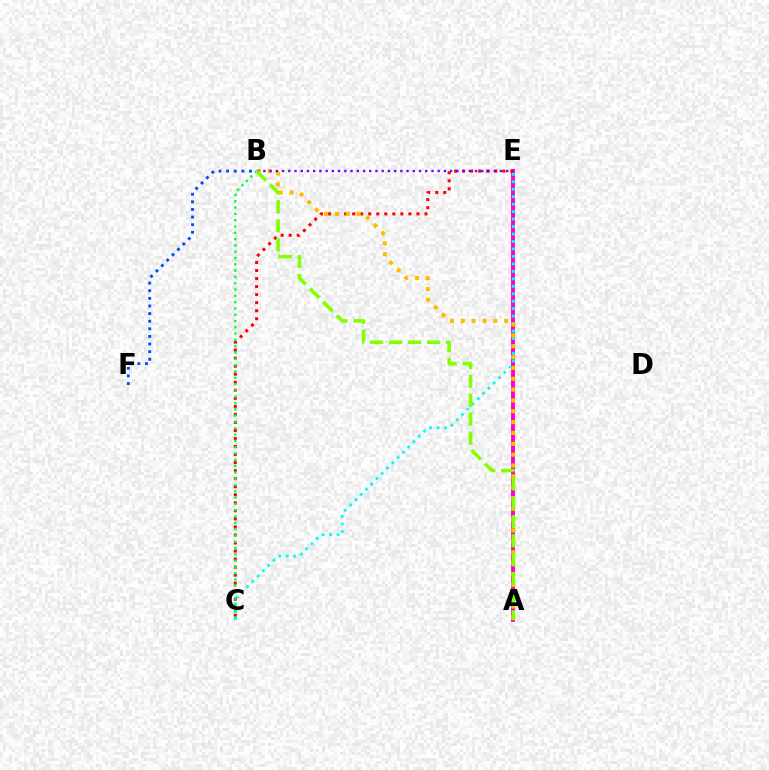{('A', 'E'): [{'color': '#ff00cf', 'line_style': 'solid', 'thickness': 2.84}], ('C', 'E'): [{'color': '#00fff6', 'line_style': 'dotted', 'thickness': 2.03}, {'color': '#ff0000', 'line_style': 'dotted', 'thickness': 2.18}], ('A', 'B'): [{'color': '#ffbd00', 'line_style': 'dotted', 'thickness': 2.95}, {'color': '#84ff00', 'line_style': 'dashed', 'thickness': 2.58}], ('B', 'C'): [{'color': '#00ff39', 'line_style': 'dotted', 'thickness': 1.71}], ('B', 'E'): [{'color': '#7200ff', 'line_style': 'dotted', 'thickness': 1.69}], ('B', 'F'): [{'color': '#004bff', 'line_style': 'dotted', 'thickness': 2.07}]}